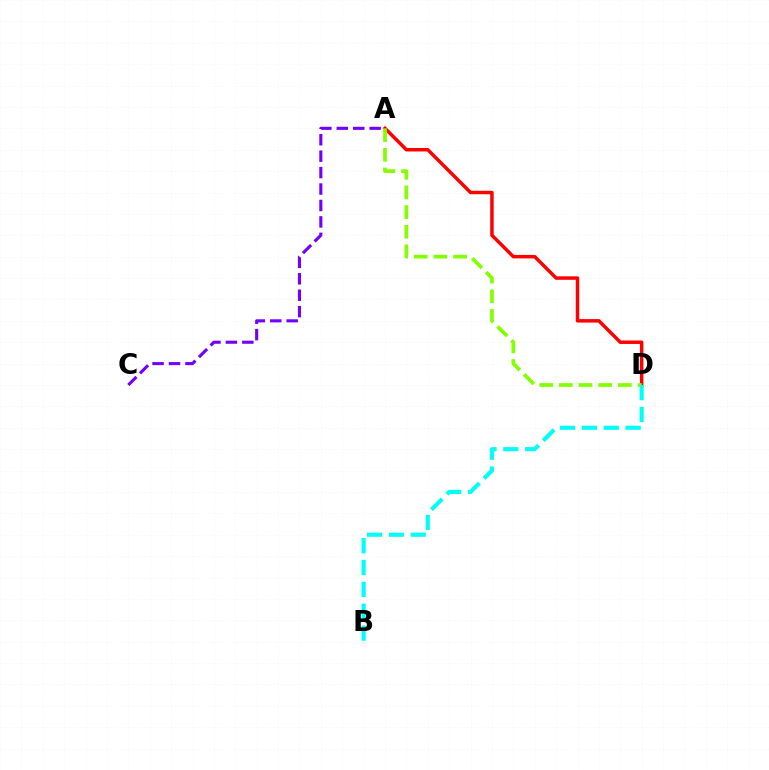{('A', 'D'): [{'color': '#ff0000', 'line_style': 'solid', 'thickness': 2.5}, {'color': '#84ff00', 'line_style': 'dashed', 'thickness': 2.67}], ('A', 'C'): [{'color': '#7200ff', 'line_style': 'dashed', 'thickness': 2.23}], ('B', 'D'): [{'color': '#00fff6', 'line_style': 'dashed', 'thickness': 2.97}]}